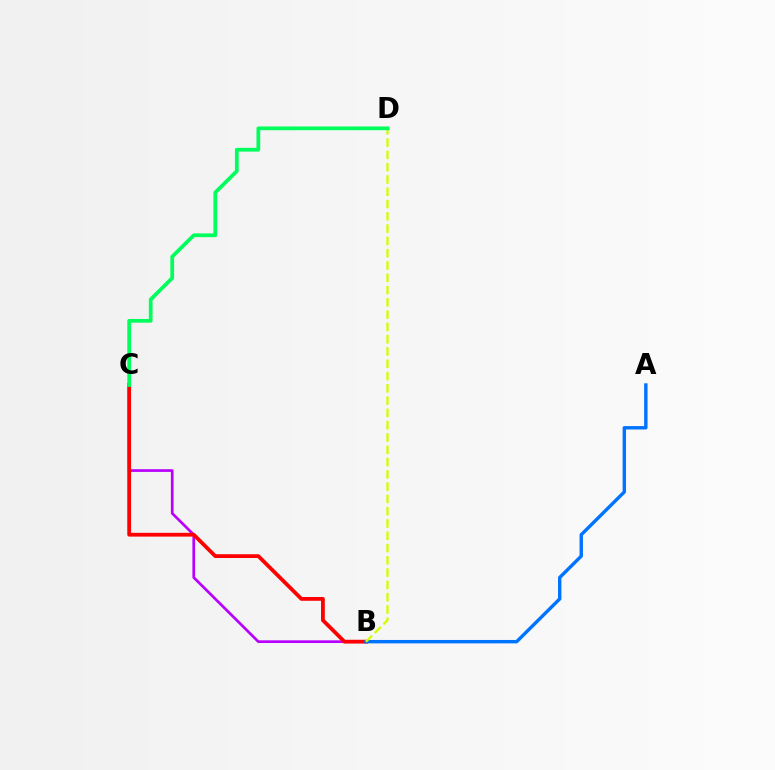{('B', 'C'): [{'color': '#b900ff', 'line_style': 'solid', 'thickness': 1.95}, {'color': '#ff0000', 'line_style': 'solid', 'thickness': 2.73}], ('A', 'B'): [{'color': '#0074ff', 'line_style': 'solid', 'thickness': 2.45}], ('B', 'D'): [{'color': '#d1ff00', 'line_style': 'dashed', 'thickness': 1.67}], ('C', 'D'): [{'color': '#00ff5c', 'line_style': 'solid', 'thickness': 2.7}]}